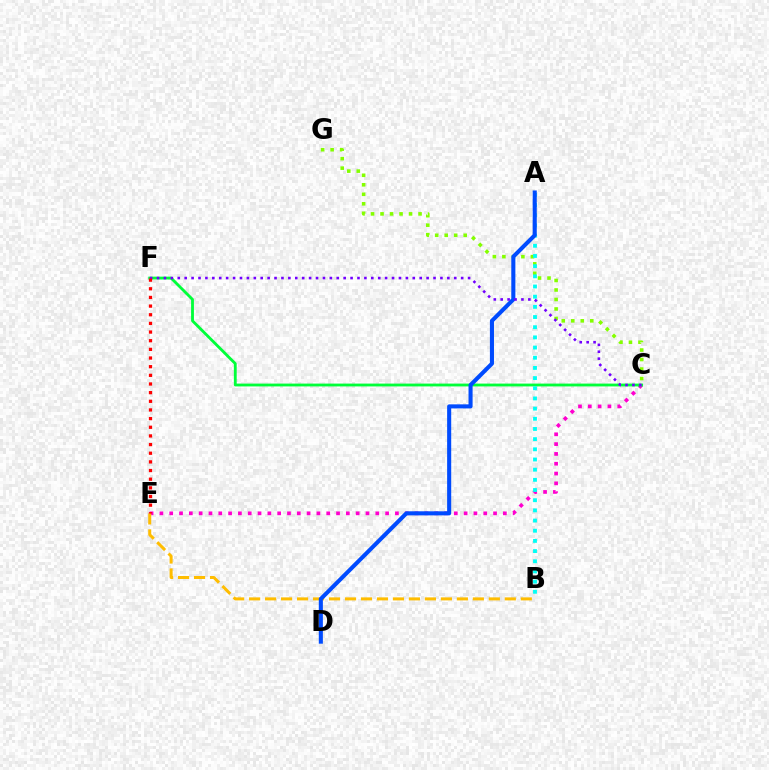{('C', 'E'): [{'color': '#ff00cf', 'line_style': 'dotted', 'thickness': 2.67}], ('C', 'F'): [{'color': '#00ff39', 'line_style': 'solid', 'thickness': 2.04}, {'color': '#7200ff', 'line_style': 'dotted', 'thickness': 1.88}], ('C', 'G'): [{'color': '#84ff00', 'line_style': 'dotted', 'thickness': 2.58}], ('A', 'B'): [{'color': '#00fff6', 'line_style': 'dotted', 'thickness': 2.76}], ('B', 'E'): [{'color': '#ffbd00', 'line_style': 'dashed', 'thickness': 2.17}], ('A', 'D'): [{'color': '#004bff', 'line_style': 'solid', 'thickness': 2.93}], ('E', 'F'): [{'color': '#ff0000', 'line_style': 'dotted', 'thickness': 2.35}]}